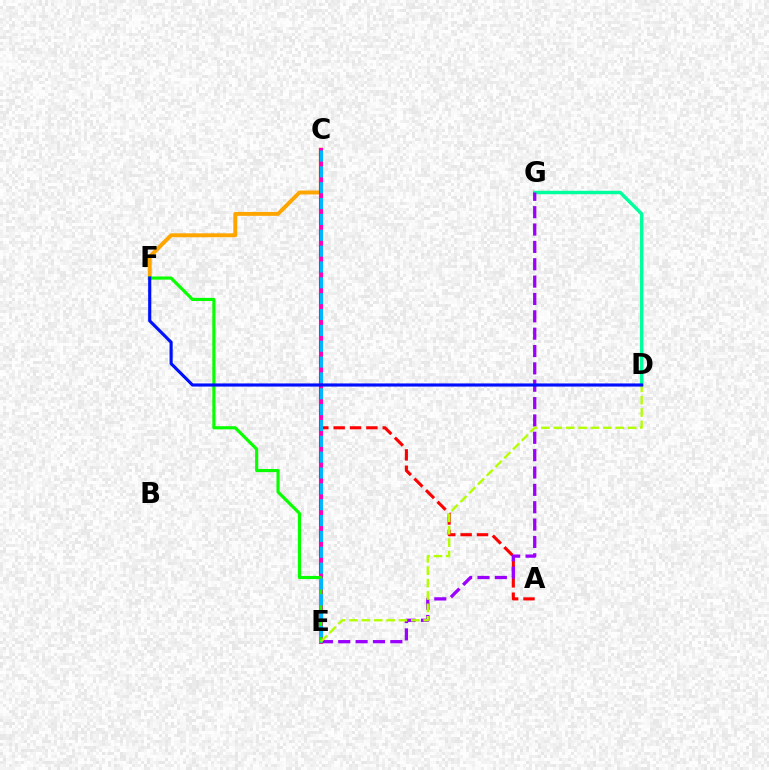{('D', 'G'): [{'color': '#00ff9d', 'line_style': 'solid', 'thickness': 2.49}], ('A', 'C'): [{'color': '#ff0000', 'line_style': 'dashed', 'thickness': 2.22}], ('E', 'G'): [{'color': '#9b00ff', 'line_style': 'dashed', 'thickness': 2.36}], ('C', 'F'): [{'color': '#ffa500', 'line_style': 'solid', 'thickness': 2.83}], ('C', 'E'): [{'color': '#ff00bd', 'line_style': 'solid', 'thickness': 2.95}, {'color': '#00b5ff', 'line_style': 'dashed', 'thickness': 2.15}], ('E', 'F'): [{'color': '#08ff00', 'line_style': 'solid', 'thickness': 2.26}], ('D', 'E'): [{'color': '#b3ff00', 'line_style': 'dashed', 'thickness': 1.68}], ('D', 'F'): [{'color': '#0010ff', 'line_style': 'solid', 'thickness': 2.26}]}